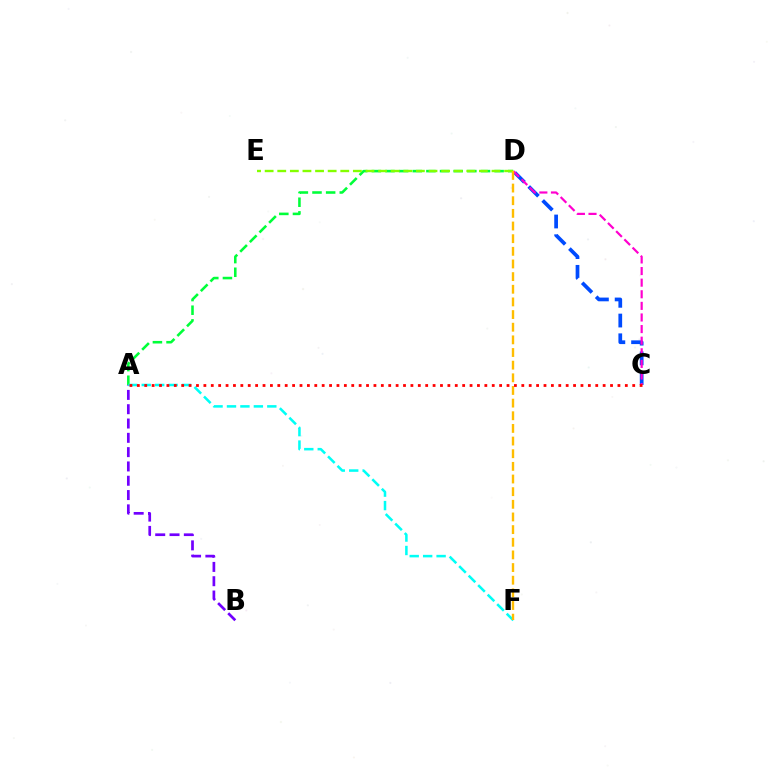{('A', 'B'): [{'color': '#7200ff', 'line_style': 'dashed', 'thickness': 1.94}], ('A', 'D'): [{'color': '#00ff39', 'line_style': 'dashed', 'thickness': 1.85}], ('D', 'E'): [{'color': '#84ff00', 'line_style': 'dashed', 'thickness': 1.71}], ('A', 'F'): [{'color': '#00fff6', 'line_style': 'dashed', 'thickness': 1.83}], ('C', 'D'): [{'color': '#004bff', 'line_style': 'dashed', 'thickness': 2.68}, {'color': '#ff00cf', 'line_style': 'dashed', 'thickness': 1.58}], ('D', 'F'): [{'color': '#ffbd00', 'line_style': 'dashed', 'thickness': 1.72}], ('A', 'C'): [{'color': '#ff0000', 'line_style': 'dotted', 'thickness': 2.01}]}